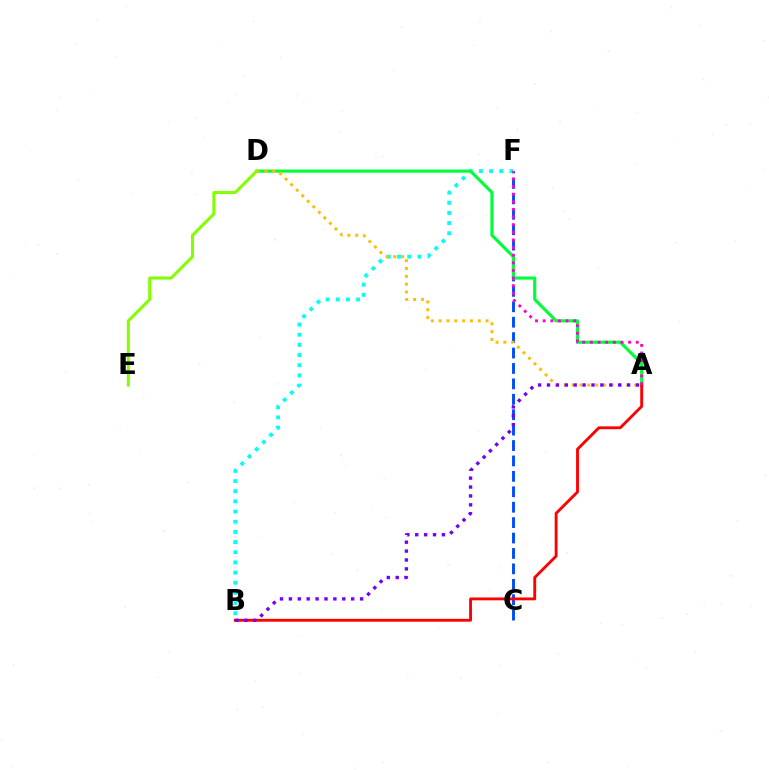{('C', 'F'): [{'color': '#004bff', 'line_style': 'dashed', 'thickness': 2.09}], ('B', 'F'): [{'color': '#00fff6', 'line_style': 'dotted', 'thickness': 2.76}], ('A', 'D'): [{'color': '#00ff39', 'line_style': 'solid', 'thickness': 2.26}, {'color': '#ffbd00', 'line_style': 'dotted', 'thickness': 2.13}], ('A', 'B'): [{'color': '#ff0000', 'line_style': 'solid', 'thickness': 2.06}, {'color': '#7200ff', 'line_style': 'dotted', 'thickness': 2.42}], ('A', 'F'): [{'color': '#ff00cf', 'line_style': 'dotted', 'thickness': 2.07}], ('D', 'E'): [{'color': '#84ff00', 'line_style': 'solid', 'thickness': 2.21}]}